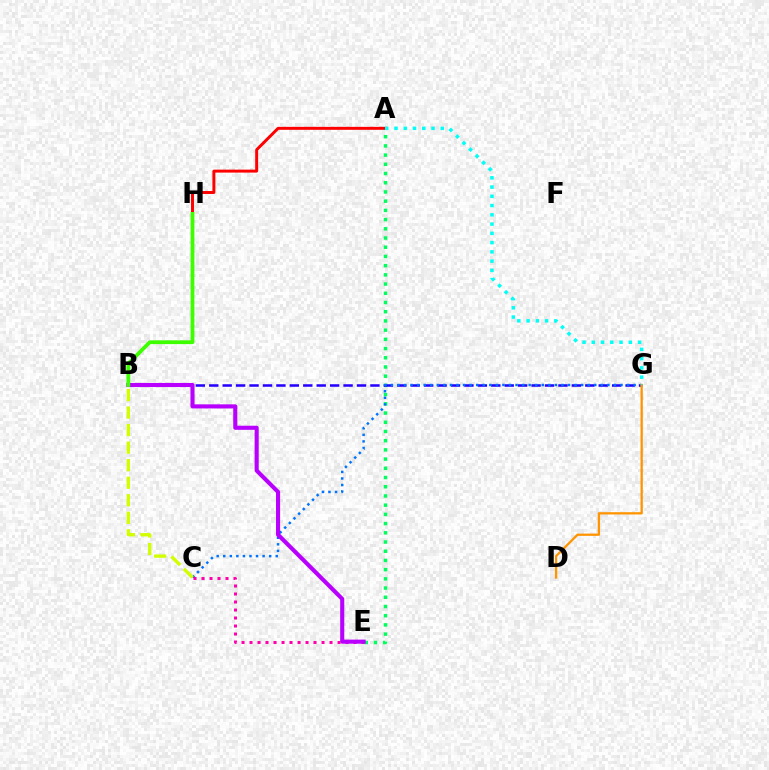{('A', 'E'): [{'color': '#00ff5c', 'line_style': 'dotted', 'thickness': 2.5}], ('A', 'H'): [{'color': '#ff0000', 'line_style': 'solid', 'thickness': 2.13}], ('B', 'G'): [{'color': '#2500ff', 'line_style': 'dashed', 'thickness': 1.82}], ('C', 'G'): [{'color': '#0074ff', 'line_style': 'dotted', 'thickness': 1.78}], ('B', 'C'): [{'color': '#d1ff00', 'line_style': 'dashed', 'thickness': 2.38}], ('D', 'G'): [{'color': '#ff9400', 'line_style': 'solid', 'thickness': 1.64}], ('C', 'E'): [{'color': '#ff00ac', 'line_style': 'dotted', 'thickness': 2.17}], ('B', 'E'): [{'color': '#b900ff', 'line_style': 'solid', 'thickness': 2.95}], ('B', 'H'): [{'color': '#3dff00', 'line_style': 'solid', 'thickness': 2.71}], ('A', 'G'): [{'color': '#00fff6', 'line_style': 'dotted', 'thickness': 2.52}]}